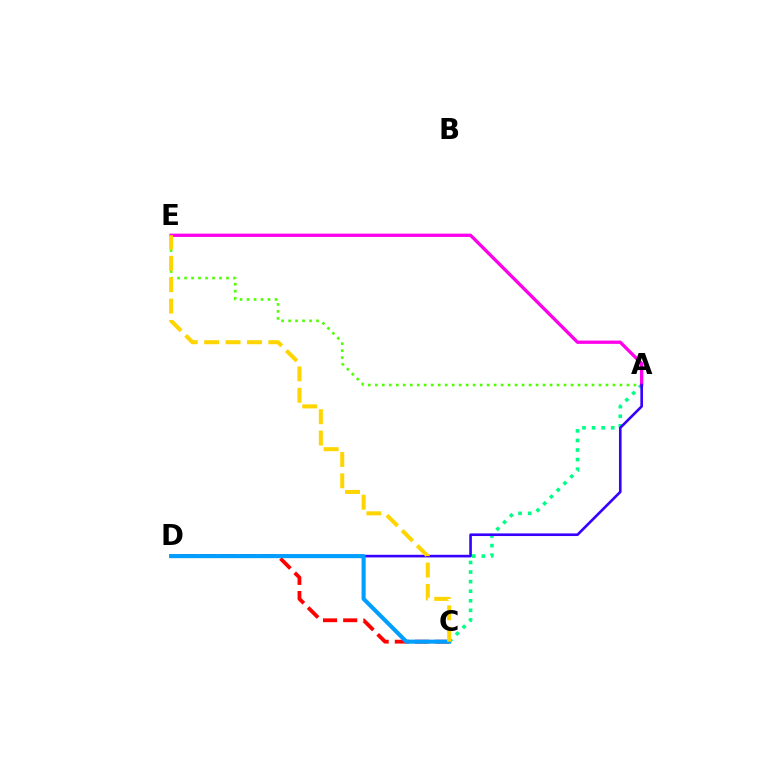{('A', 'E'): [{'color': '#4fff00', 'line_style': 'dotted', 'thickness': 1.9}, {'color': '#ff00ed', 'line_style': 'solid', 'thickness': 2.38}], ('A', 'C'): [{'color': '#00ff86', 'line_style': 'dotted', 'thickness': 2.6}], ('C', 'D'): [{'color': '#ff0000', 'line_style': 'dashed', 'thickness': 2.74}, {'color': '#009eff', 'line_style': 'solid', 'thickness': 2.94}], ('A', 'D'): [{'color': '#3700ff', 'line_style': 'solid', 'thickness': 1.89}], ('C', 'E'): [{'color': '#ffd500', 'line_style': 'dashed', 'thickness': 2.91}]}